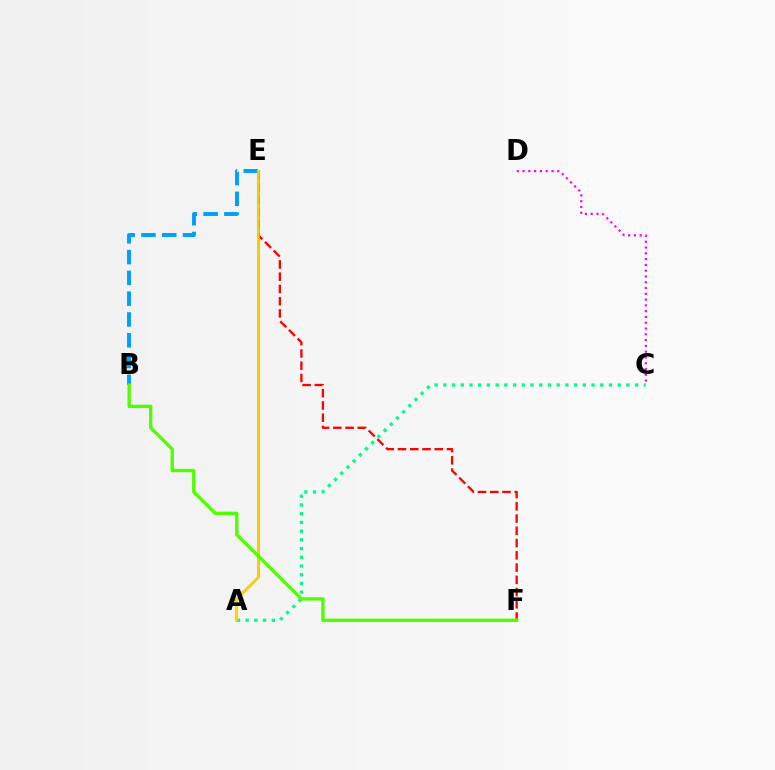{('A', 'C'): [{'color': '#00ff86', 'line_style': 'dotted', 'thickness': 2.37}], ('C', 'D'): [{'color': '#ff00ed', 'line_style': 'dotted', 'thickness': 1.57}], ('B', 'E'): [{'color': '#009eff', 'line_style': 'dashed', 'thickness': 2.82}], ('E', 'F'): [{'color': '#ff0000', 'line_style': 'dashed', 'thickness': 1.66}], ('A', 'E'): [{'color': '#3700ff', 'line_style': 'solid', 'thickness': 1.52}, {'color': '#ffd500', 'line_style': 'solid', 'thickness': 1.78}], ('B', 'F'): [{'color': '#4fff00', 'line_style': 'solid', 'thickness': 2.4}]}